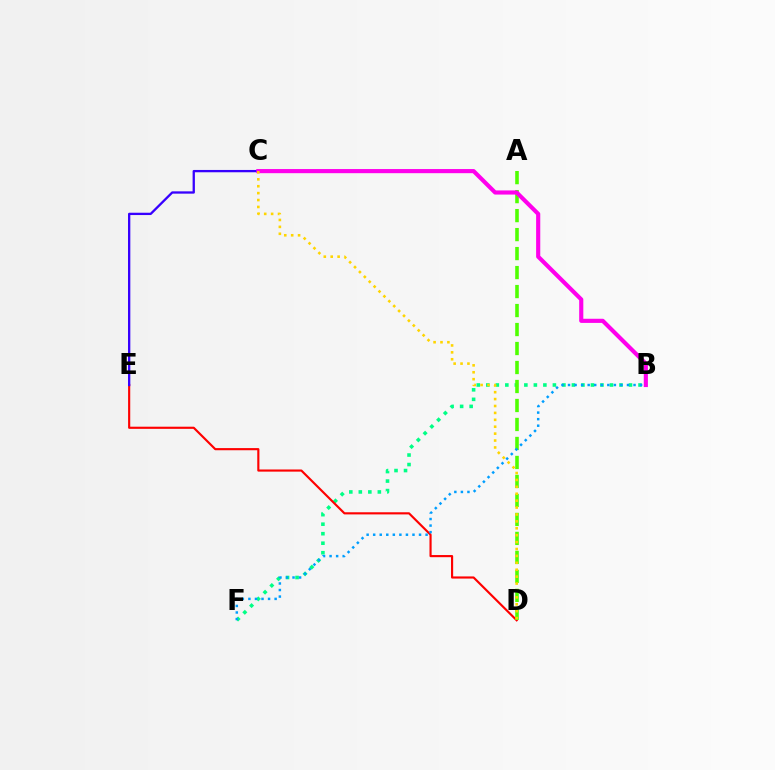{('B', 'F'): [{'color': '#00ff86', 'line_style': 'dotted', 'thickness': 2.58}, {'color': '#009eff', 'line_style': 'dotted', 'thickness': 1.78}], ('D', 'E'): [{'color': '#ff0000', 'line_style': 'solid', 'thickness': 1.54}], ('A', 'D'): [{'color': '#4fff00', 'line_style': 'dashed', 'thickness': 2.58}], ('C', 'E'): [{'color': '#3700ff', 'line_style': 'solid', 'thickness': 1.66}], ('B', 'C'): [{'color': '#ff00ed', 'line_style': 'solid', 'thickness': 2.98}], ('C', 'D'): [{'color': '#ffd500', 'line_style': 'dotted', 'thickness': 1.88}]}